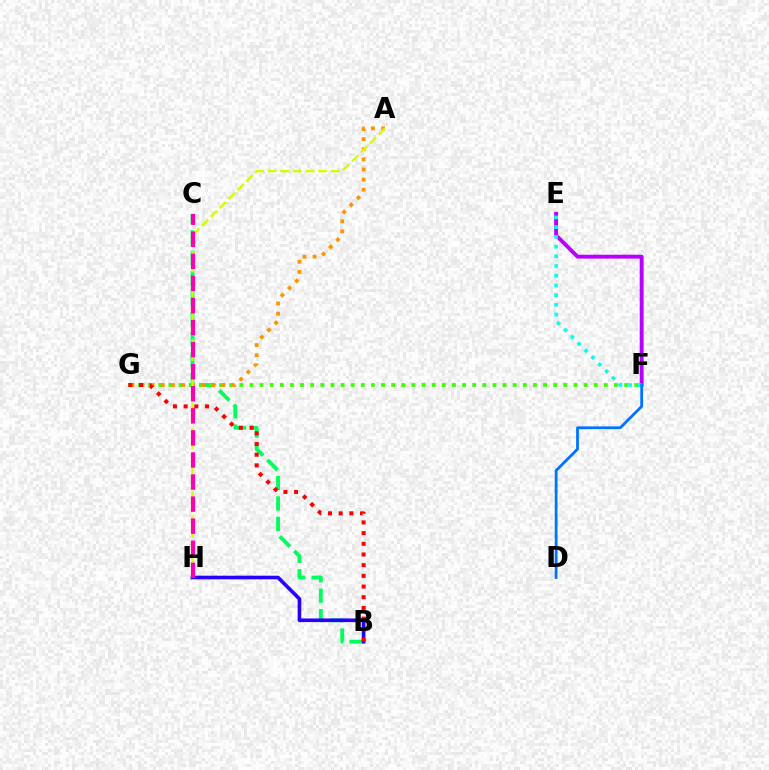{('B', 'C'): [{'color': '#00ff5c', 'line_style': 'dashed', 'thickness': 2.77}], ('E', 'F'): [{'color': '#b900ff', 'line_style': 'solid', 'thickness': 2.8}, {'color': '#00fff6', 'line_style': 'dotted', 'thickness': 2.64}], ('F', 'G'): [{'color': '#3dff00', 'line_style': 'dotted', 'thickness': 2.75}], ('A', 'G'): [{'color': '#ff9400', 'line_style': 'dotted', 'thickness': 2.75}], ('A', 'H'): [{'color': '#d1ff00', 'line_style': 'dashed', 'thickness': 1.72}], ('B', 'H'): [{'color': '#2500ff', 'line_style': 'solid', 'thickness': 2.61}], ('C', 'H'): [{'color': '#ff00ac', 'line_style': 'dashed', 'thickness': 3.0}], ('B', 'G'): [{'color': '#ff0000', 'line_style': 'dotted', 'thickness': 2.9}], ('D', 'F'): [{'color': '#0074ff', 'line_style': 'solid', 'thickness': 2.0}]}